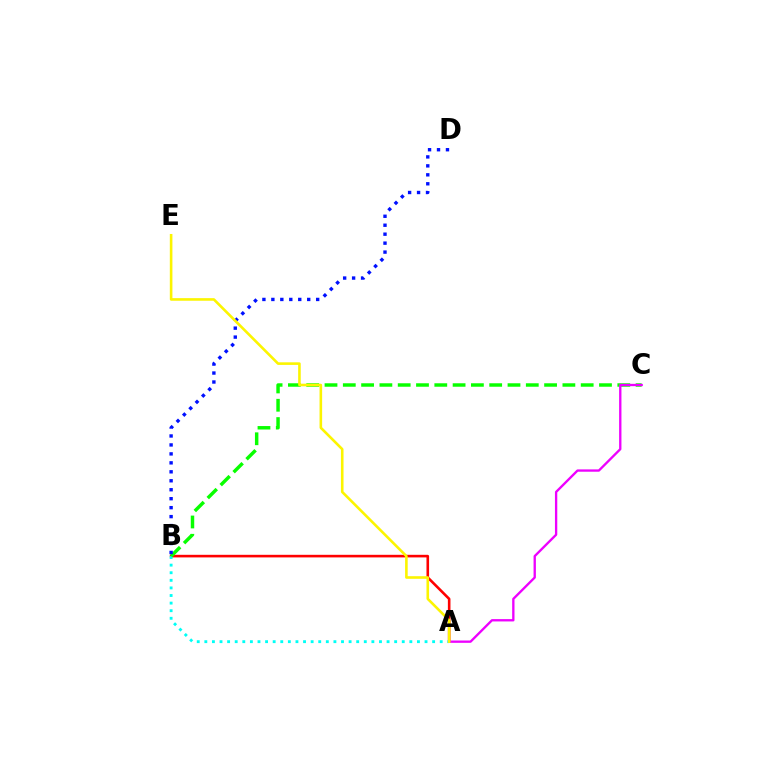{('A', 'B'): [{'color': '#ff0000', 'line_style': 'solid', 'thickness': 1.87}, {'color': '#00fff6', 'line_style': 'dotted', 'thickness': 2.06}], ('B', 'C'): [{'color': '#08ff00', 'line_style': 'dashed', 'thickness': 2.49}], ('A', 'C'): [{'color': '#ee00ff', 'line_style': 'solid', 'thickness': 1.68}], ('B', 'D'): [{'color': '#0010ff', 'line_style': 'dotted', 'thickness': 2.43}], ('A', 'E'): [{'color': '#fcf500', 'line_style': 'solid', 'thickness': 1.87}]}